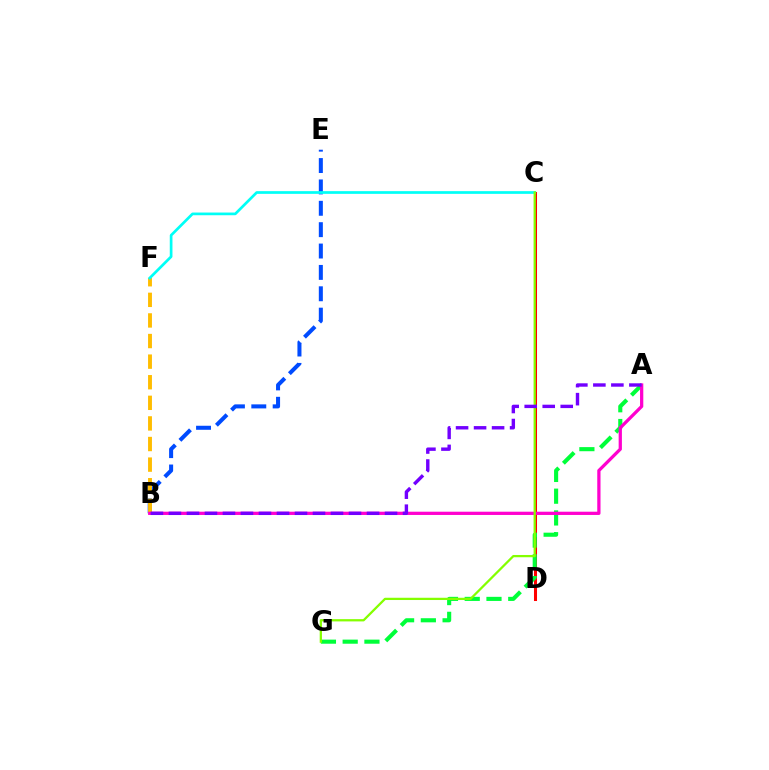{('C', 'D'): [{'color': '#ff0000', 'line_style': 'solid', 'thickness': 2.19}], ('B', 'E'): [{'color': '#004bff', 'line_style': 'dashed', 'thickness': 2.9}], ('A', 'G'): [{'color': '#00ff39', 'line_style': 'dashed', 'thickness': 2.96}], ('B', 'F'): [{'color': '#ffbd00', 'line_style': 'dashed', 'thickness': 2.8}], ('A', 'B'): [{'color': '#ff00cf', 'line_style': 'solid', 'thickness': 2.34}, {'color': '#7200ff', 'line_style': 'dashed', 'thickness': 2.45}], ('C', 'F'): [{'color': '#00fff6', 'line_style': 'solid', 'thickness': 1.94}], ('C', 'G'): [{'color': '#84ff00', 'line_style': 'solid', 'thickness': 1.63}]}